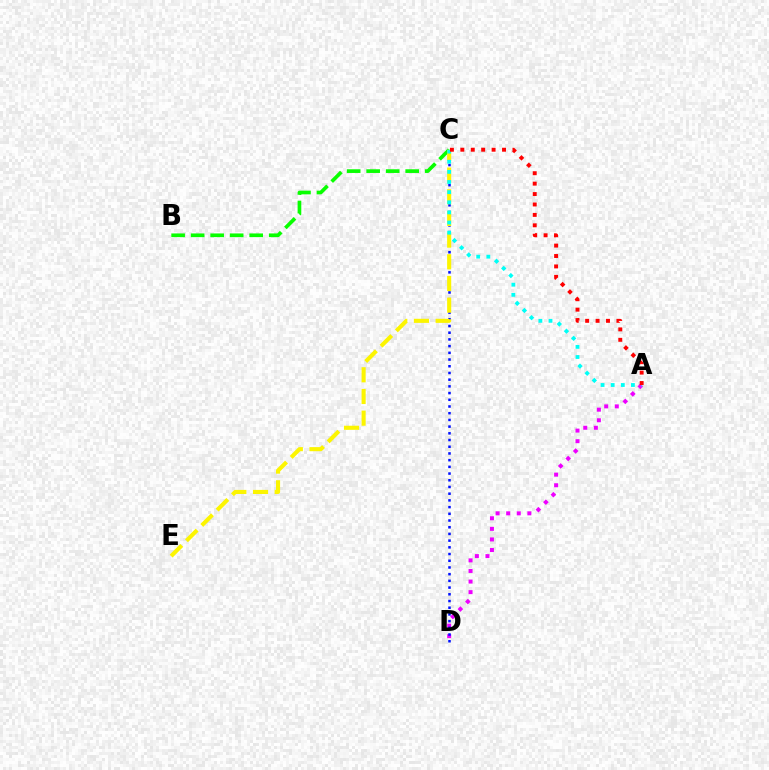{('A', 'D'): [{'color': '#ee00ff', 'line_style': 'dotted', 'thickness': 2.88}], ('C', 'D'): [{'color': '#0010ff', 'line_style': 'dotted', 'thickness': 1.82}], ('B', 'C'): [{'color': '#08ff00', 'line_style': 'dashed', 'thickness': 2.65}], ('C', 'E'): [{'color': '#fcf500', 'line_style': 'dashed', 'thickness': 2.95}], ('A', 'C'): [{'color': '#00fff6', 'line_style': 'dotted', 'thickness': 2.75}, {'color': '#ff0000', 'line_style': 'dotted', 'thickness': 2.83}]}